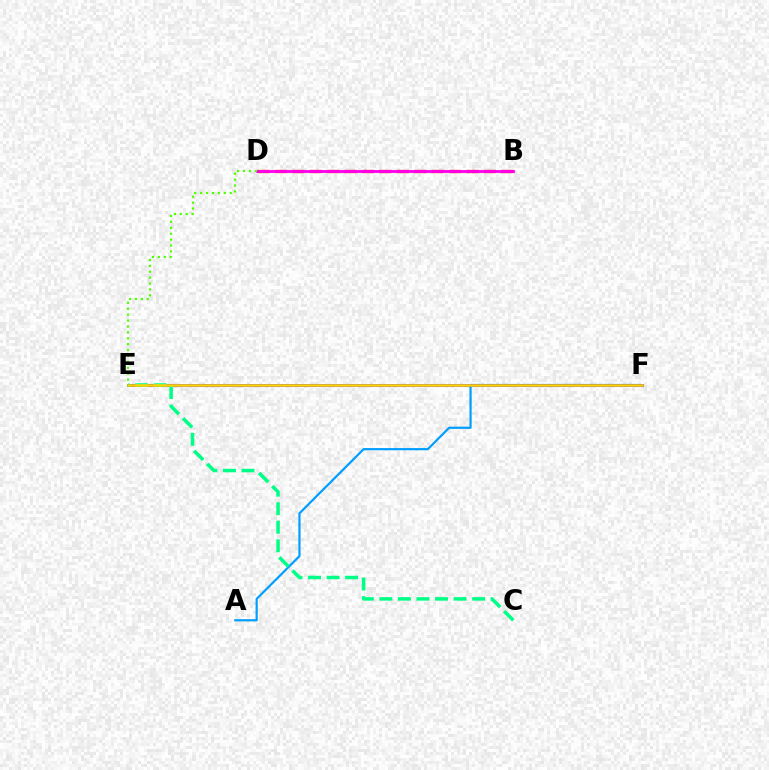{('A', 'F'): [{'color': '#009eff', 'line_style': 'solid', 'thickness': 1.58}], ('E', 'F'): [{'color': '#3700ff', 'line_style': 'solid', 'thickness': 1.93}, {'color': '#ffd500', 'line_style': 'solid', 'thickness': 1.83}], ('B', 'D'): [{'color': '#ff0000', 'line_style': 'dashed', 'thickness': 2.36}, {'color': '#ff00ed', 'line_style': 'solid', 'thickness': 2.04}], ('C', 'E'): [{'color': '#00ff86', 'line_style': 'dashed', 'thickness': 2.52}], ('D', 'E'): [{'color': '#4fff00', 'line_style': 'dotted', 'thickness': 1.6}]}